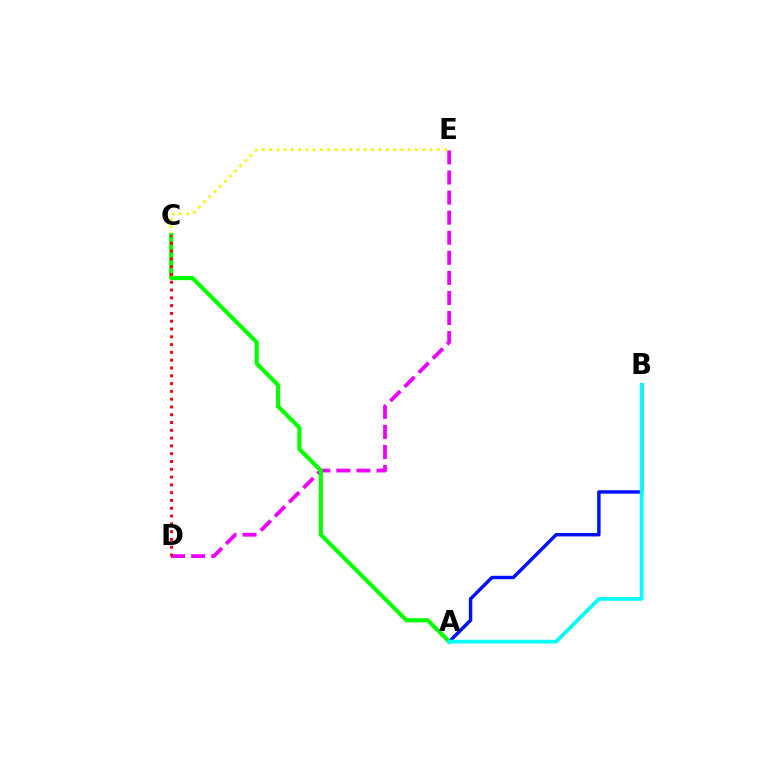{('A', 'B'): [{'color': '#0010ff', 'line_style': 'solid', 'thickness': 2.47}, {'color': '#00fff6', 'line_style': 'solid', 'thickness': 2.66}], ('C', 'E'): [{'color': '#fcf500', 'line_style': 'dotted', 'thickness': 1.98}], ('D', 'E'): [{'color': '#ee00ff', 'line_style': 'dashed', 'thickness': 2.73}], ('A', 'C'): [{'color': '#08ff00', 'line_style': 'solid', 'thickness': 2.98}], ('C', 'D'): [{'color': '#ff0000', 'line_style': 'dotted', 'thickness': 2.12}]}